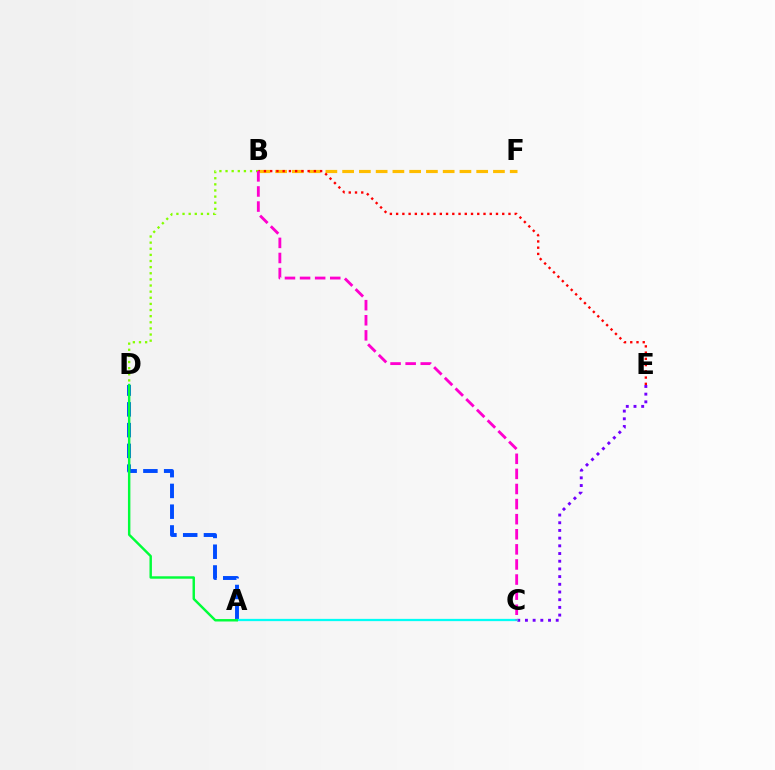{('A', 'D'): [{'color': '#004bff', 'line_style': 'dashed', 'thickness': 2.82}, {'color': '#00ff39', 'line_style': 'solid', 'thickness': 1.75}], ('B', 'F'): [{'color': '#ffbd00', 'line_style': 'dashed', 'thickness': 2.28}], ('C', 'E'): [{'color': '#7200ff', 'line_style': 'dotted', 'thickness': 2.09}], ('B', 'D'): [{'color': '#84ff00', 'line_style': 'dotted', 'thickness': 1.66}], ('A', 'C'): [{'color': '#00fff6', 'line_style': 'solid', 'thickness': 1.63}], ('B', 'E'): [{'color': '#ff0000', 'line_style': 'dotted', 'thickness': 1.7}], ('B', 'C'): [{'color': '#ff00cf', 'line_style': 'dashed', 'thickness': 2.05}]}